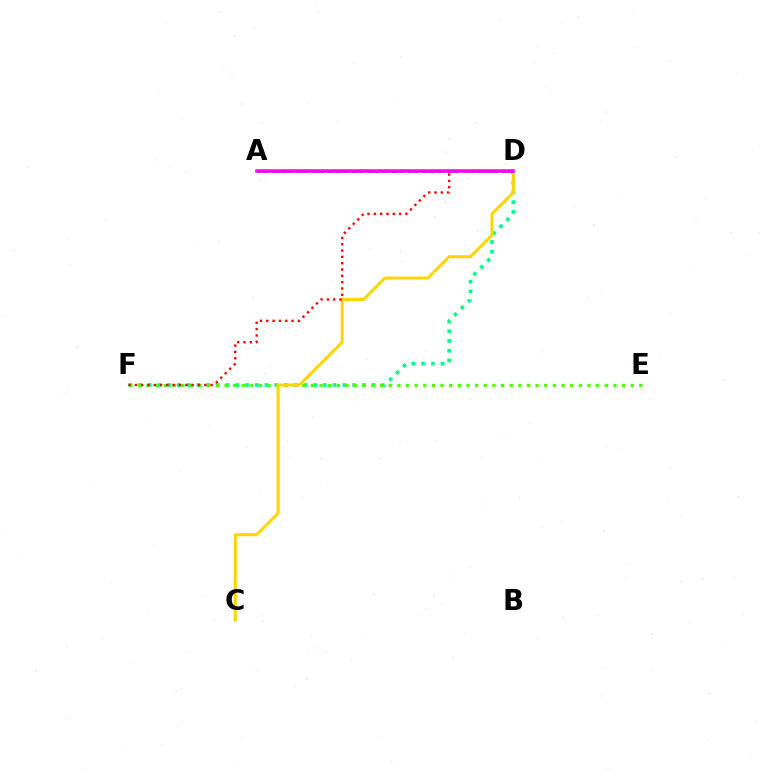{('D', 'F'): [{'color': '#00ff86', 'line_style': 'dotted', 'thickness': 2.64}, {'color': '#ff0000', 'line_style': 'dotted', 'thickness': 1.72}], ('E', 'F'): [{'color': '#4fff00', 'line_style': 'dotted', 'thickness': 2.35}], ('C', 'D'): [{'color': '#ffd500', 'line_style': 'solid', 'thickness': 2.17}], ('A', 'D'): [{'color': '#3700ff', 'line_style': 'dotted', 'thickness': 2.15}, {'color': '#009eff', 'line_style': 'dashed', 'thickness': 1.86}, {'color': '#ff00ed', 'line_style': 'solid', 'thickness': 2.53}]}